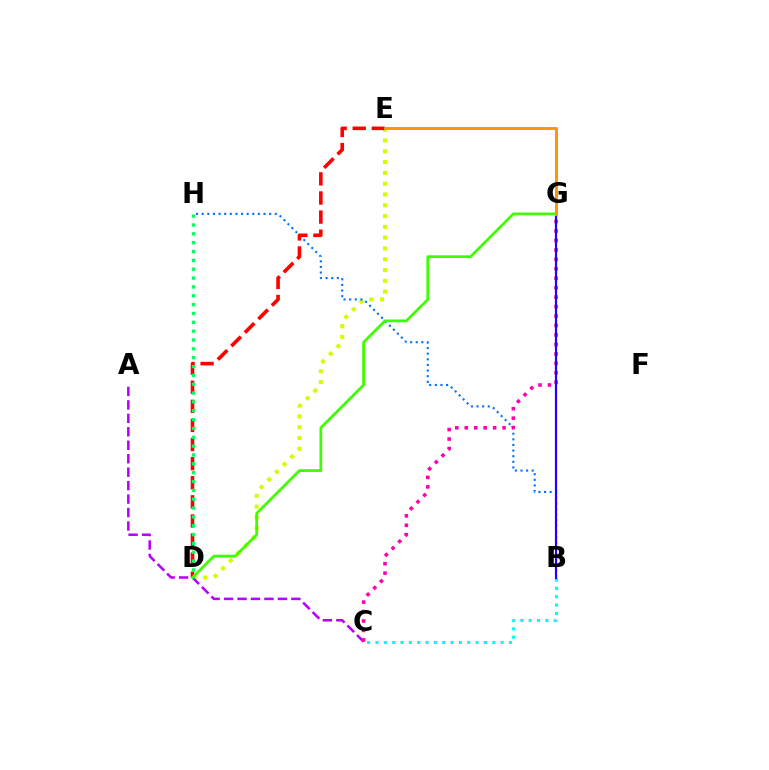{('D', 'E'): [{'color': '#d1ff00', 'line_style': 'dotted', 'thickness': 2.93}, {'color': '#ff0000', 'line_style': 'dashed', 'thickness': 2.6}], ('B', 'C'): [{'color': '#00fff6', 'line_style': 'dotted', 'thickness': 2.27}], ('A', 'C'): [{'color': '#b900ff', 'line_style': 'dashed', 'thickness': 1.83}], ('B', 'H'): [{'color': '#0074ff', 'line_style': 'dotted', 'thickness': 1.53}], ('C', 'G'): [{'color': '#ff00ac', 'line_style': 'dotted', 'thickness': 2.57}], ('B', 'G'): [{'color': '#2500ff', 'line_style': 'solid', 'thickness': 1.58}], ('D', 'G'): [{'color': '#3dff00', 'line_style': 'solid', 'thickness': 1.98}], ('E', 'G'): [{'color': '#ff9400', 'line_style': 'solid', 'thickness': 2.1}], ('D', 'H'): [{'color': '#00ff5c', 'line_style': 'dotted', 'thickness': 2.4}]}